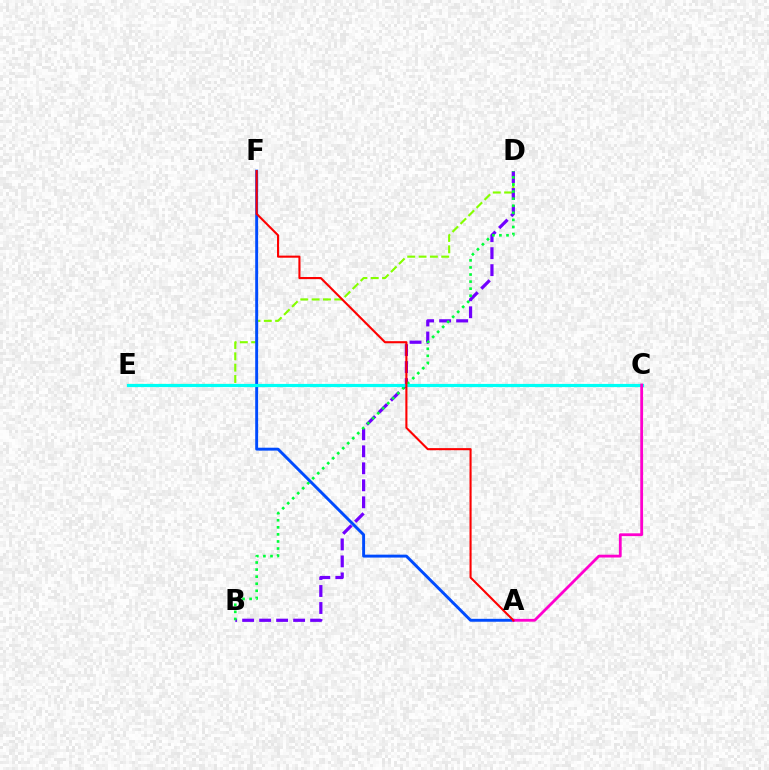{('D', 'E'): [{'color': '#84ff00', 'line_style': 'dashed', 'thickness': 1.54}], ('B', 'D'): [{'color': '#7200ff', 'line_style': 'dashed', 'thickness': 2.31}, {'color': '#00ff39', 'line_style': 'dotted', 'thickness': 1.92}], ('C', 'E'): [{'color': '#ffbd00', 'line_style': 'dotted', 'thickness': 1.87}, {'color': '#00fff6', 'line_style': 'solid', 'thickness': 2.29}], ('A', 'F'): [{'color': '#004bff', 'line_style': 'solid', 'thickness': 2.1}, {'color': '#ff0000', 'line_style': 'solid', 'thickness': 1.51}], ('A', 'C'): [{'color': '#ff00cf', 'line_style': 'solid', 'thickness': 2.02}]}